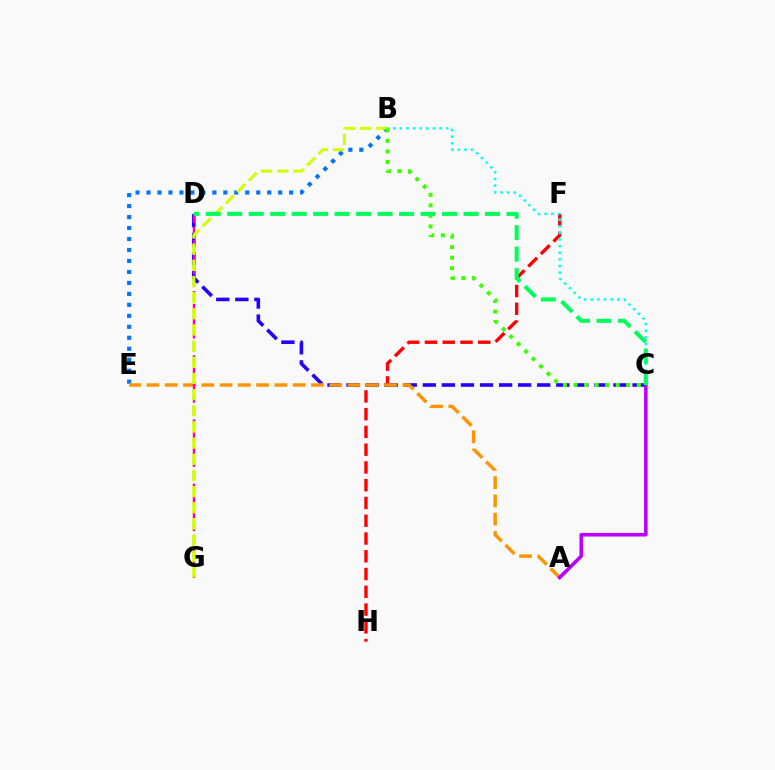{('F', 'H'): [{'color': '#ff0000', 'line_style': 'dashed', 'thickness': 2.41}], ('C', 'D'): [{'color': '#2500ff', 'line_style': 'dashed', 'thickness': 2.59}, {'color': '#00ff5c', 'line_style': 'dashed', 'thickness': 2.92}], ('B', 'E'): [{'color': '#0074ff', 'line_style': 'dotted', 'thickness': 2.98}], ('A', 'E'): [{'color': '#ff9400', 'line_style': 'dashed', 'thickness': 2.48}], ('B', 'C'): [{'color': '#00fff6', 'line_style': 'dotted', 'thickness': 1.8}, {'color': '#3dff00', 'line_style': 'dotted', 'thickness': 2.87}], ('A', 'C'): [{'color': '#b900ff', 'line_style': 'solid', 'thickness': 2.58}], ('D', 'G'): [{'color': '#ff00ac', 'line_style': 'dashed', 'thickness': 1.74}], ('B', 'G'): [{'color': '#d1ff00', 'line_style': 'dashed', 'thickness': 2.2}]}